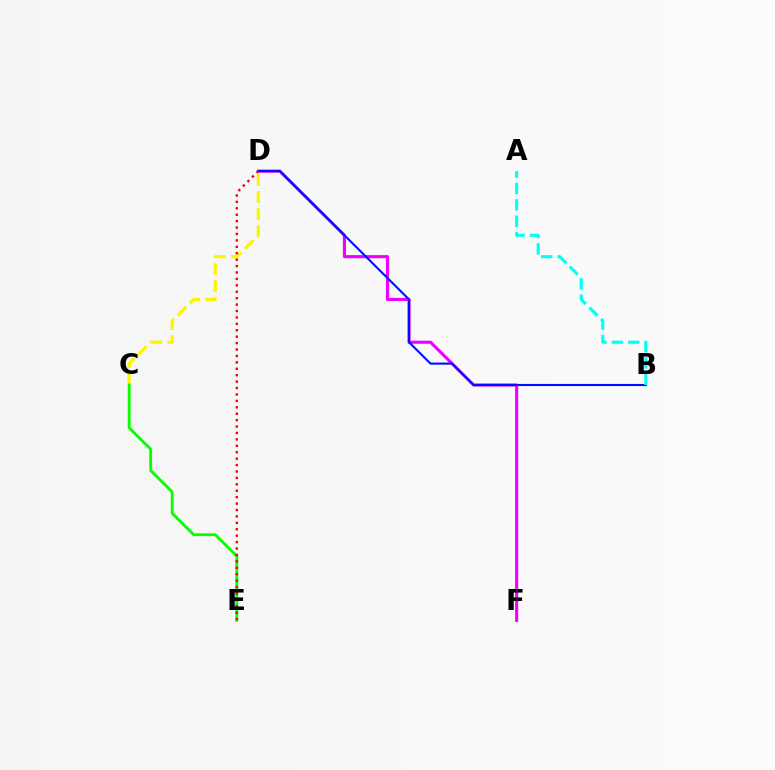{('C', 'D'): [{'color': '#fcf500', 'line_style': 'dashed', 'thickness': 2.32}], ('D', 'F'): [{'color': '#ee00ff', 'line_style': 'solid', 'thickness': 2.25}], ('B', 'D'): [{'color': '#0010ff', 'line_style': 'solid', 'thickness': 1.51}], ('C', 'E'): [{'color': '#08ff00', 'line_style': 'solid', 'thickness': 2.05}], ('A', 'B'): [{'color': '#00fff6', 'line_style': 'dashed', 'thickness': 2.23}], ('D', 'E'): [{'color': '#ff0000', 'line_style': 'dotted', 'thickness': 1.74}]}